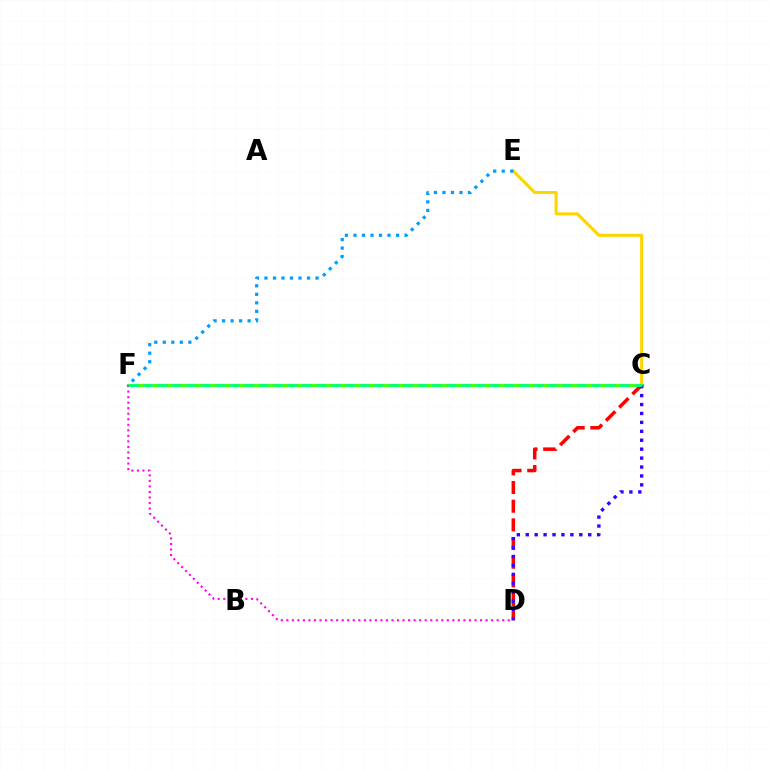{('C', 'D'): [{'color': '#ff0000', 'line_style': 'dashed', 'thickness': 2.54}, {'color': '#3700ff', 'line_style': 'dotted', 'thickness': 2.43}], ('C', 'E'): [{'color': '#ffd500', 'line_style': 'solid', 'thickness': 2.21}], ('C', 'F'): [{'color': '#4fff00', 'line_style': 'solid', 'thickness': 2.32}, {'color': '#00ff86', 'line_style': 'dashed', 'thickness': 1.96}], ('E', 'F'): [{'color': '#009eff', 'line_style': 'dotted', 'thickness': 2.31}], ('D', 'F'): [{'color': '#ff00ed', 'line_style': 'dotted', 'thickness': 1.5}]}